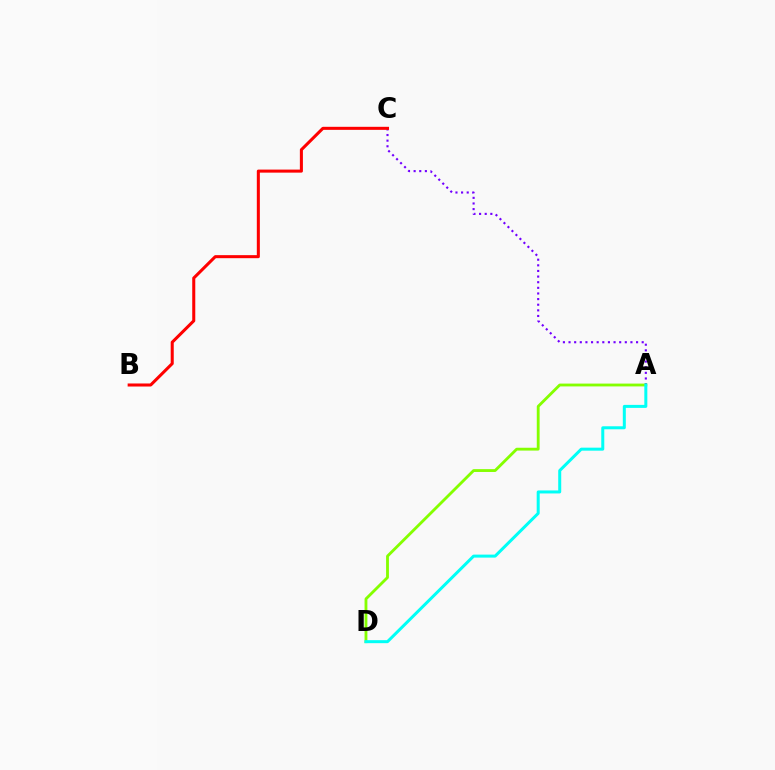{('A', 'C'): [{'color': '#7200ff', 'line_style': 'dotted', 'thickness': 1.53}], ('A', 'D'): [{'color': '#84ff00', 'line_style': 'solid', 'thickness': 2.04}, {'color': '#00fff6', 'line_style': 'solid', 'thickness': 2.16}], ('B', 'C'): [{'color': '#ff0000', 'line_style': 'solid', 'thickness': 2.19}]}